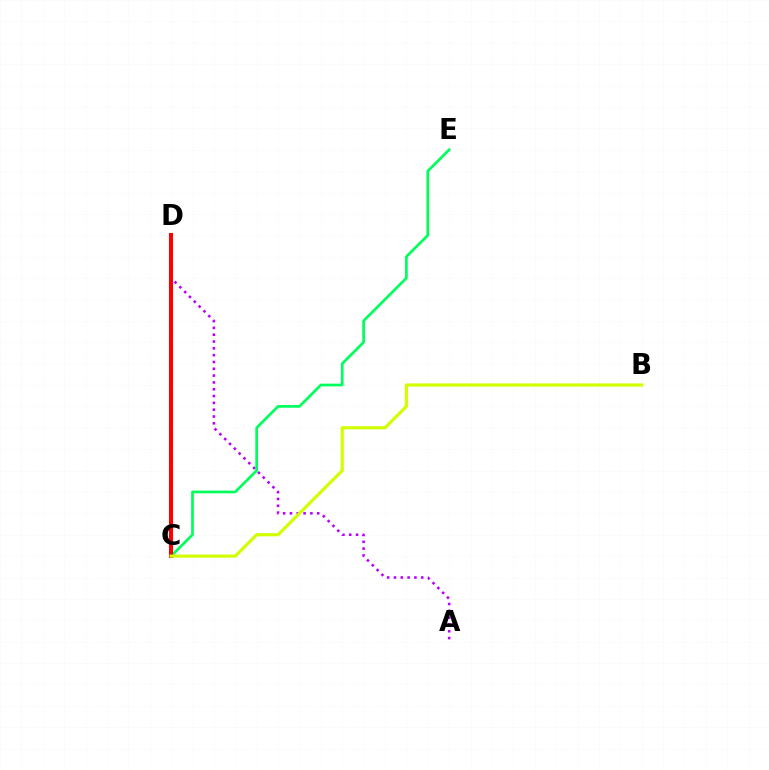{('A', 'D'): [{'color': '#b900ff', 'line_style': 'dotted', 'thickness': 1.85}], ('C', 'E'): [{'color': '#00ff5c', 'line_style': 'solid', 'thickness': 1.96}], ('C', 'D'): [{'color': '#0074ff', 'line_style': 'dashed', 'thickness': 1.67}, {'color': '#ff0000', 'line_style': 'solid', 'thickness': 2.93}], ('B', 'C'): [{'color': '#d1ff00', 'line_style': 'solid', 'thickness': 2.28}]}